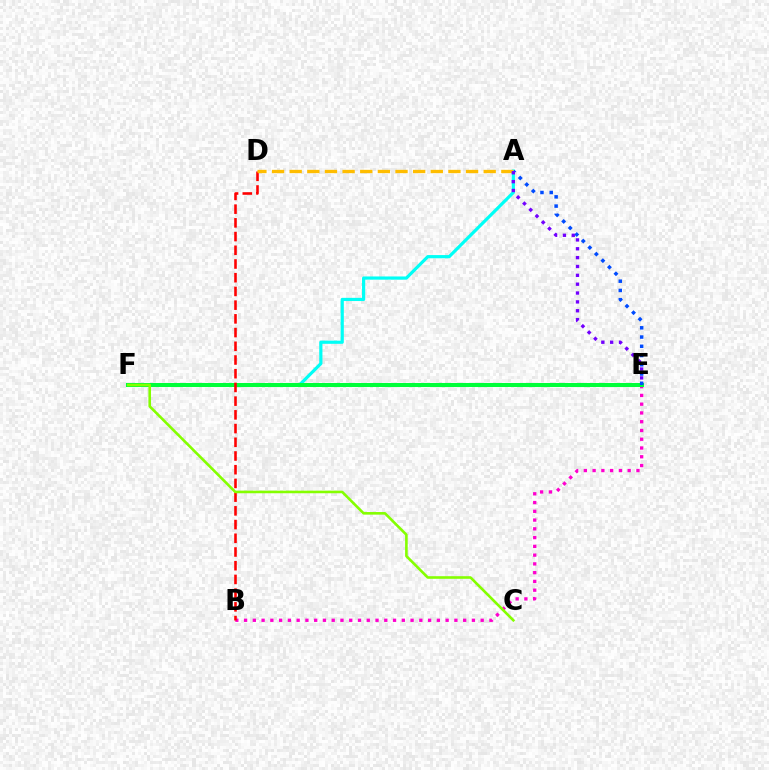{('A', 'F'): [{'color': '#00fff6', 'line_style': 'solid', 'thickness': 2.3}], ('B', 'E'): [{'color': '#ff00cf', 'line_style': 'dotted', 'thickness': 2.38}], ('E', 'F'): [{'color': '#00ff39', 'line_style': 'solid', 'thickness': 2.9}], ('A', 'E'): [{'color': '#004bff', 'line_style': 'dotted', 'thickness': 2.51}, {'color': '#7200ff', 'line_style': 'dotted', 'thickness': 2.41}], ('B', 'D'): [{'color': '#ff0000', 'line_style': 'dashed', 'thickness': 1.86}], ('A', 'D'): [{'color': '#ffbd00', 'line_style': 'dashed', 'thickness': 2.4}], ('C', 'F'): [{'color': '#84ff00', 'line_style': 'solid', 'thickness': 1.88}]}